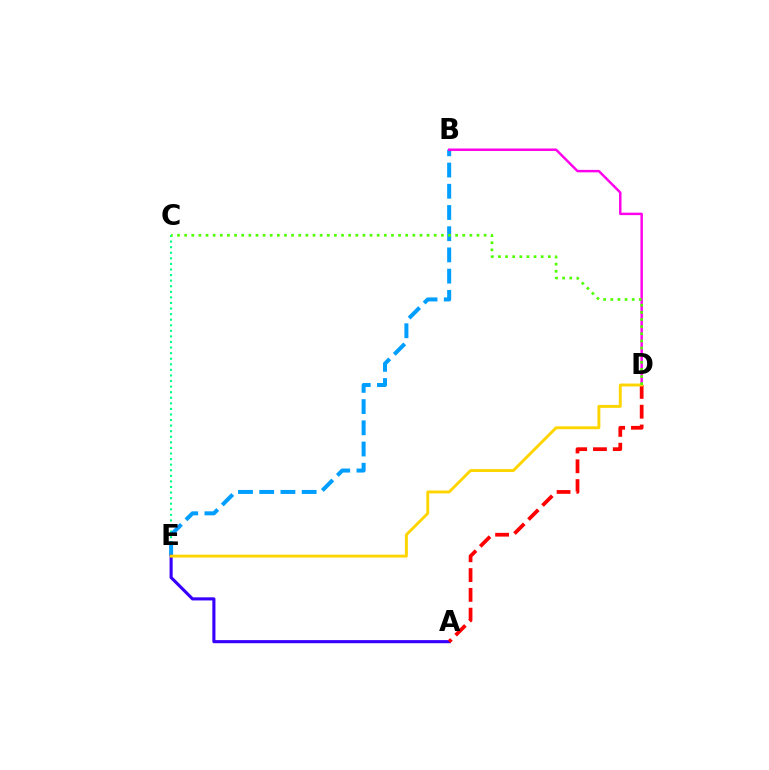{('C', 'E'): [{'color': '#00ff86', 'line_style': 'dotted', 'thickness': 1.52}], ('B', 'E'): [{'color': '#009eff', 'line_style': 'dashed', 'thickness': 2.88}], ('A', 'E'): [{'color': '#3700ff', 'line_style': 'solid', 'thickness': 2.24}], ('B', 'D'): [{'color': '#ff00ed', 'line_style': 'solid', 'thickness': 1.76}], ('A', 'D'): [{'color': '#ff0000', 'line_style': 'dashed', 'thickness': 2.69}], ('D', 'E'): [{'color': '#ffd500', 'line_style': 'solid', 'thickness': 2.11}], ('C', 'D'): [{'color': '#4fff00', 'line_style': 'dotted', 'thickness': 1.94}]}